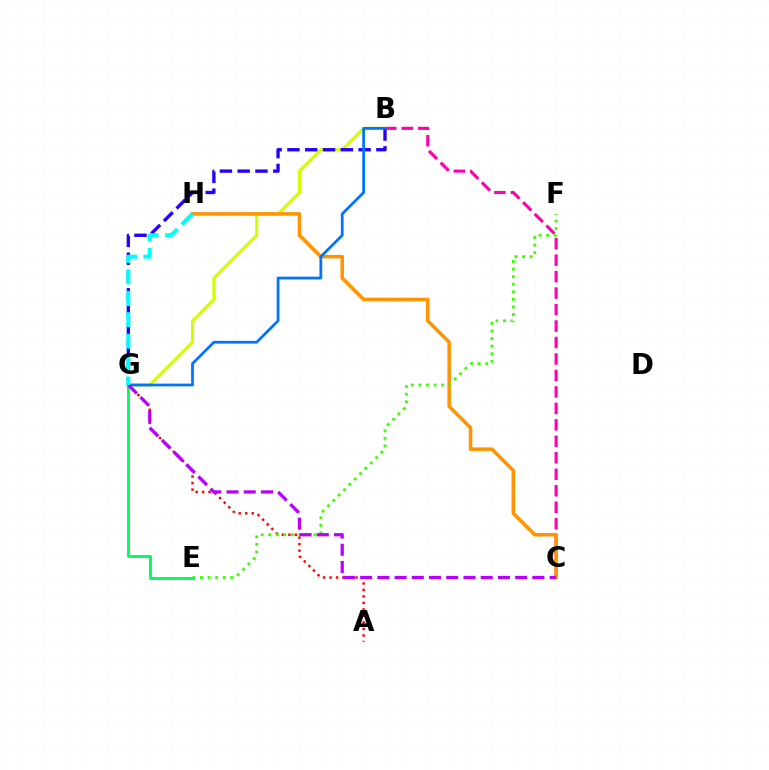{('B', 'C'): [{'color': '#ff00ac', 'line_style': 'dashed', 'thickness': 2.24}], ('B', 'G'): [{'color': '#d1ff00', 'line_style': 'solid', 'thickness': 2.24}, {'color': '#2500ff', 'line_style': 'dashed', 'thickness': 2.42}, {'color': '#0074ff', 'line_style': 'solid', 'thickness': 1.99}], ('A', 'G'): [{'color': '#ff0000', 'line_style': 'dotted', 'thickness': 1.77}], ('C', 'H'): [{'color': '#ff9400', 'line_style': 'solid', 'thickness': 2.55}], ('E', 'F'): [{'color': '#3dff00', 'line_style': 'dotted', 'thickness': 2.06}], ('E', 'G'): [{'color': '#00ff5c', 'line_style': 'solid', 'thickness': 2.11}], ('C', 'G'): [{'color': '#b900ff', 'line_style': 'dashed', 'thickness': 2.34}], ('G', 'H'): [{'color': '#00fff6', 'line_style': 'dashed', 'thickness': 2.91}]}